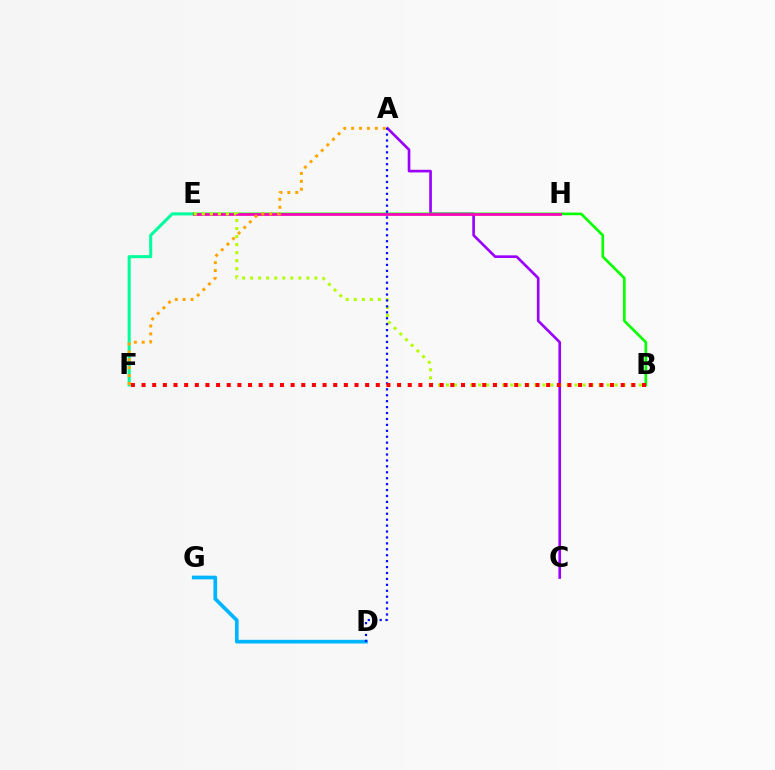{('A', 'C'): [{'color': '#9b00ff', 'line_style': 'solid', 'thickness': 1.91}], ('E', 'F'): [{'color': '#00ff9d', 'line_style': 'solid', 'thickness': 2.21}], ('B', 'E'): [{'color': '#08ff00', 'line_style': 'solid', 'thickness': 1.93}, {'color': '#b3ff00', 'line_style': 'dotted', 'thickness': 2.18}], ('E', 'H'): [{'color': '#ff00bd', 'line_style': 'solid', 'thickness': 1.95}], ('D', 'G'): [{'color': '#00b5ff', 'line_style': 'solid', 'thickness': 2.65}], ('A', 'D'): [{'color': '#0010ff', 'line_style': 'dotted', 'thickness': 1.61}], ('A', 'F'): [{'color': '#ffa500', 'line_style': 'dotted', 'thickness': 2.15}], ('B', 'F'): [{'color': '#ff0000', 'line_style': 'dotted', 'thickness': 2.89}]}